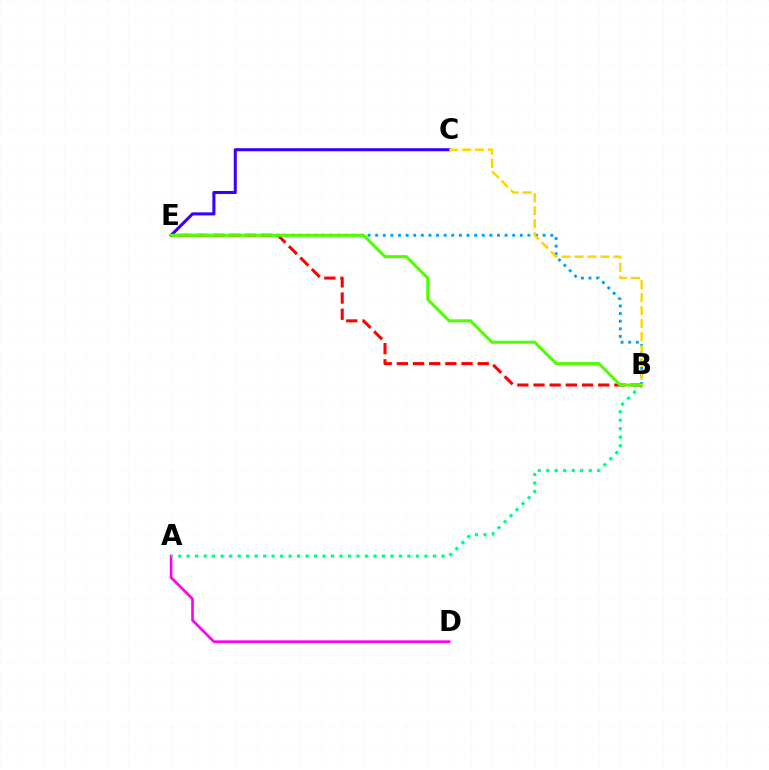{('A', 'D'): [{'color': '#ff00ed', 'line_style': 'solid', 'thickness': 1.9}], ('B', 'E'): [{'color': '#009eff', 'line_style': 'dotted', 'thickness': 2.07}, {'color': '#ff0000', 'line_style': 'dashed', 'thickness': 2.2}, {'color': '#4fff00', 'line_style': 'solid', 'thickness': 2.19}], ('A', 'B'): [{'color': '#00ff86', 'line_style': 'dotted', 'thickness': 2.31}], ('C', 'E'): [{'color': '#3700ff', 'line_style': 'solid', 'thickness': 2.2}], ('B', 'C'): [{'color': '#ffd500', 'line_style': 'dashed', 'thickness': 1.76}]}